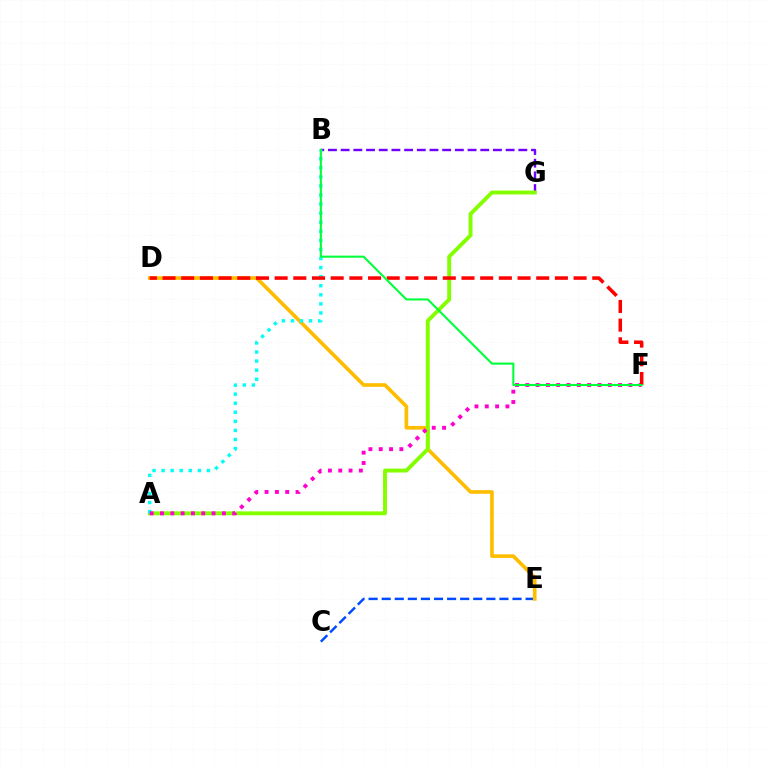{('C', 'E'): [{'color': '#004bff', 'line_style': 'dashed', 'thickness': 1.78}], ('D', 'E'): [{'color': '#ffbd00', 'line_style': 'solid', 'thickness': 2.62}], ('B', 'G'): [{'color': '#7200ff', 'line_style': 'dashed', 'thickness': 1.72}], ('A', 'G'): [{'color': '#84ff00', 'line_style': 'solid', 'thickness': 2.81}], ('A', 'B'): [{'color': '#00fff6', 'line_style': 'dotted', 'thickness': 2.46}], ('A', 'F'): [{'color': '#ff00cf', 'line_style': 'dotted', 'thickness': 2.8}], ('D', 'F'): [{'color': '#ff0000', 'line_style': 'dashed', 'thickness': 2.54}], ('B', 'F'): [{'color': '#00ff39', 'line_style': 'solid', 'thickness': 1.5}]}